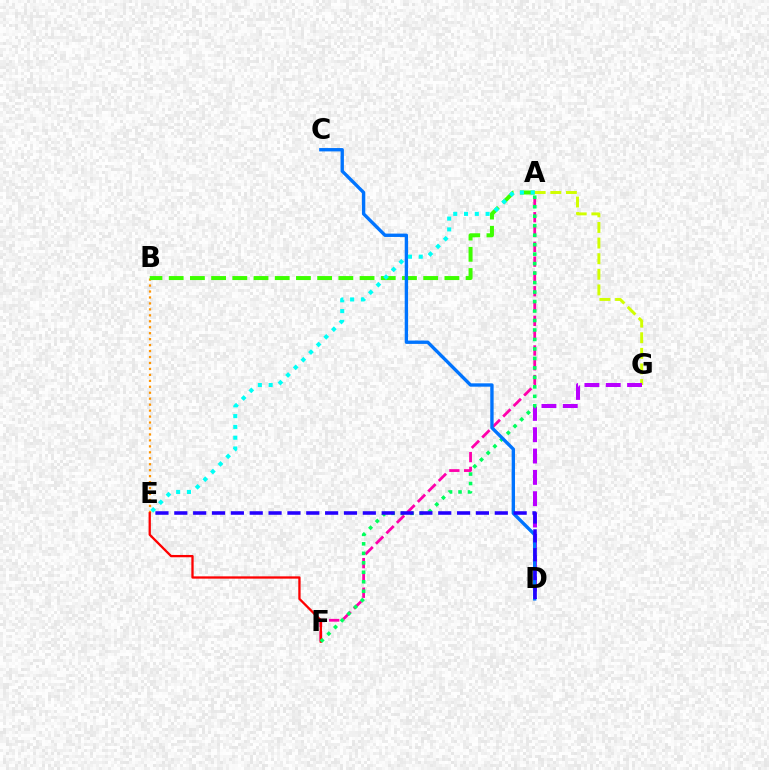{('A', 'F'): [{'color': '#ff00ac', 'line_style': 'dashed', 'thickness': 2.01}, {'color': '#00ff5c', 'line_style': 'dotted', 'thickness': 2.58}], ('A', 'G'): [{'color': '#d1ff00', 'line_style': 'dashed', 'thickness': 2.12}], ('B', 'E'): [{'color': '#ff9400', 'line_style': 'dotted', 'thickness': 1.62}], ('D', 'G'): [{'color': '#b900ff', 'line_style': 'dashed', 'thickness': 2.9}], ('E', 'F'): [{'color': '#ff0000', 'line_style': 'solid', 'thickness': 1.65}], ('A', 'B'): [{'color': '#3dff00', 'line_style': 'dashed', 'thickness': 2.88}], ('C', 'D'): [{'color': '#0074ff', 'line_style': 'solid', 'thickness': 2.41}], ('D', 'E'): [{'color': '#2500ff', 'line_style': 'dashed', 'thickness': 2.56}], ('A', 'E'): [{'color': '#00fff6', 'line_style': 'dotted', 'thickness': 2.93}]}